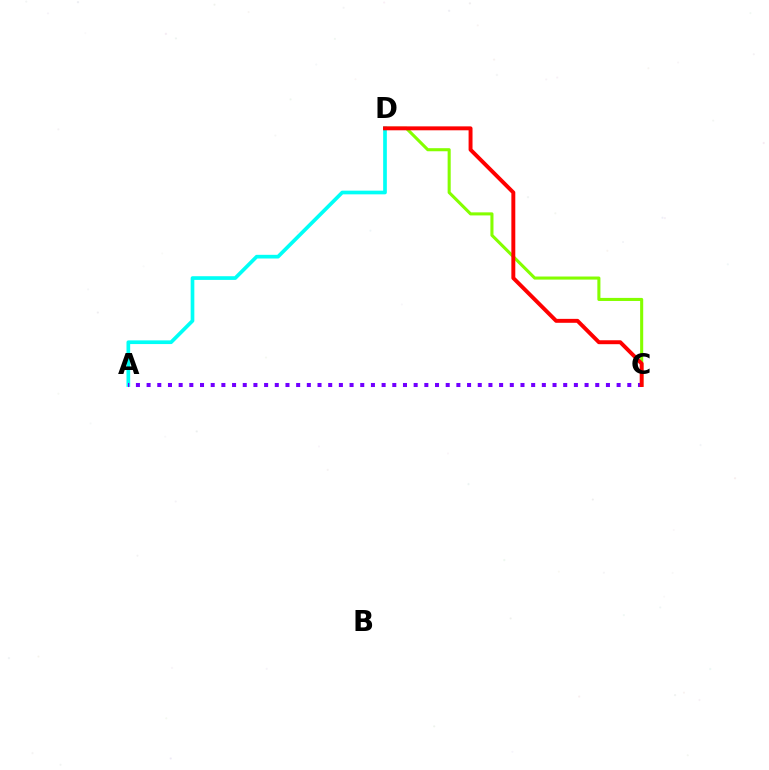{('C', 'D'): [{'color': '#84ff00', 'line_style': 'solid', 'thickness': 2.21}, {'color': '#ff0000', 'line_style': 'solid', 'thickness': 2.83}], ('A', 'D'): [{'color': '#00fff6', 'line_style': 'solid', 'thickness': 2.65}], ('A', 'C'): [{'color': '#7200ff', 'line_style': 'dotted', 'thickness': 2.9}]}